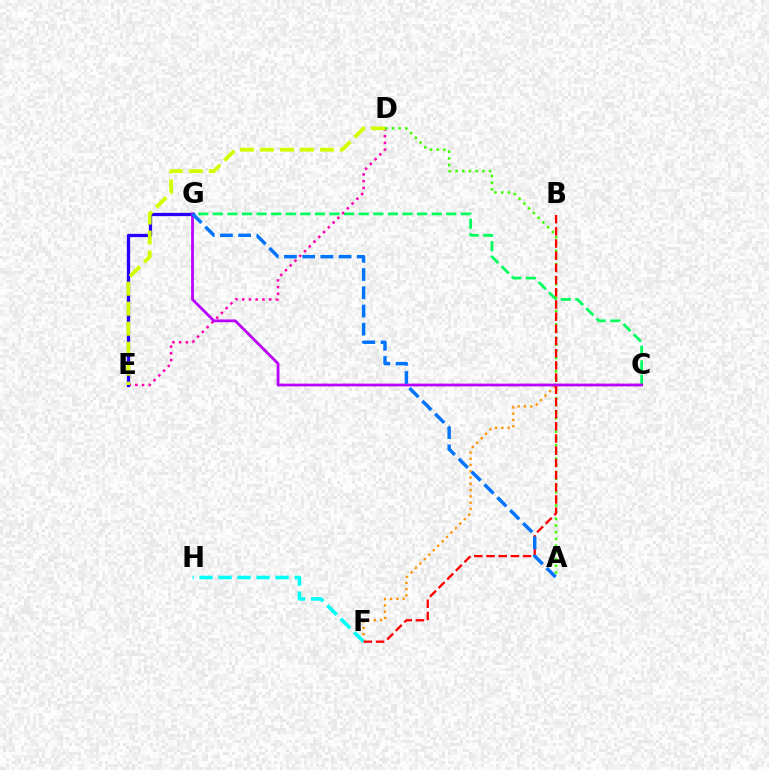{('C', 'G'): [{'color': '#00ff5c', 'line_style': 'dashed', 'thickness': 1.98}, {'color': '#b900ff', 'line_style': 'solid', 'thickness': 2.0}], ('D', 'E'): [{'color': '#ff00ac', 'line_style': 'dotted', 'thickness': 1.83}, {'color': '#d1ff00', 'line_style': 'dashed', 'thickness': 2.72}], ('A', 'D'): [{'color': '#3dff00', 'line_style': 'dotted', 'thickness': 1.82}], ('C', 'F'): [{'color': '#ff9400', 'line_style': 'dotted', 'thickness': 1.71}], ('F', 'H'): [{'color': '#00fff6', 'line_style': 'dashed', 'thickness': 2.58}], ('E', 'G'): [{'color': '#2500ff', 'line_style': 'solid', 'thickness': 2.35}], ('B', 'F'): [{'color': '#ff0000', 'line_style': 'dashed', 'thickness': 1.66}], ('A', 'G'): [{'color': '#0074ff', 'line_style': 'dashed', 'thickness': 2.47}]}